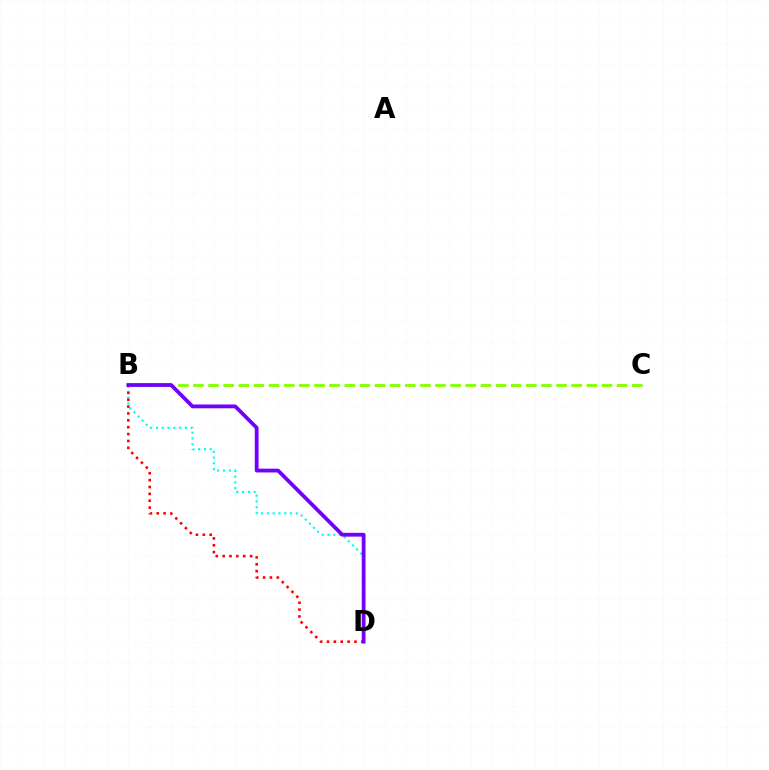{('B', 'D'): [{'color': '#00fff6', 'line_style': 'dotted', 'thickness': 1.57}, {'color': '#ff0000', 'line_style': 'dotted', 'thickness': 1.87}, {'color': '#7200ff', 'line_style': 'solid', 'thickness': 2.73}], ('B', 'C'): [{'color': '#84ff00', 'line_style': 'dashed', 'thickness': 2.06}]}